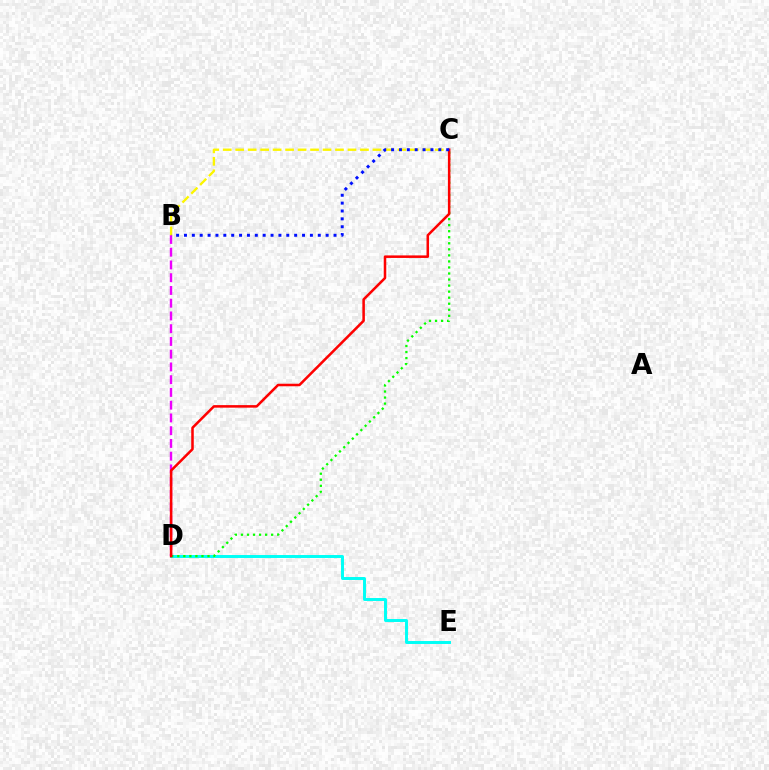{('B', 'D'): [{'color': '#ee00ff', 'line_style': 'dashed', 'thickness': 1.73}], ('B', 'C'): [{'color': '#fcf500', 'line_style': 'dashed', 'thickness': 1.69}, {'color': '#0010ff', 'line_style': 'dotted', 'thickness': 2.14}], ('D', 'E'): [{'color': '#00fff6', 'line_style': 'solid', 'thickness': 2.13}], ('C', 'D'): [{'color': '#08ff00', 'line_style': 'dotted', 'thickness': 1.64}, {'color': '#ff0000', 'line_style': 'solid', 'thickness': 1.82}]}